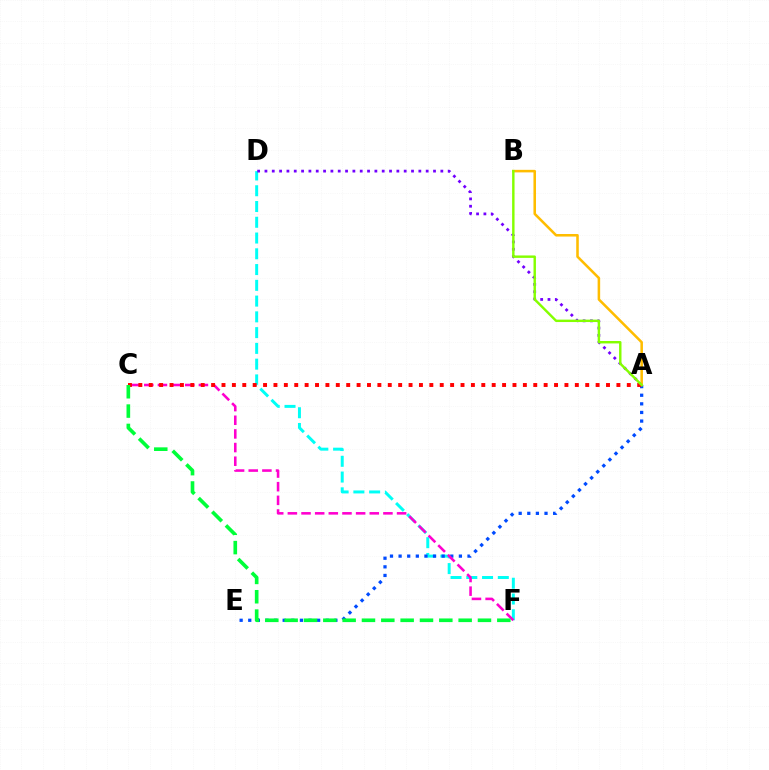{('D', 'F'): [{'color': '#00fff6', 'line_style': 'dashed', 'thickness': 2.14}], ('A', 'E'): [{'color': '#004bff', 'line_style': 'dotted', 'thickness': 2.34}], ('A', 'D'): [{'color': '#7200ff', 'line_style': 'dotted', 'thickness': 1.99}], ('C', 'F'): [{'color': '#ff00cf', 'line_style': 'dashed', 'thickness': 1.85}, {'color': '#00ff39', 'line_style': 'dashed', 'thickness': 2.63}], ('A', 'B'): [{'color': '#ffbd00', 'line_style': 'solid', 'thickness': 1.84}, {'color': '#84ff00', 'line_style': 'solid', 'thickness': 1.75}], ('A', 'C'): [{'color': '#ff0000', 'line_style': 'dotted', 'thickness': 2.82}]}